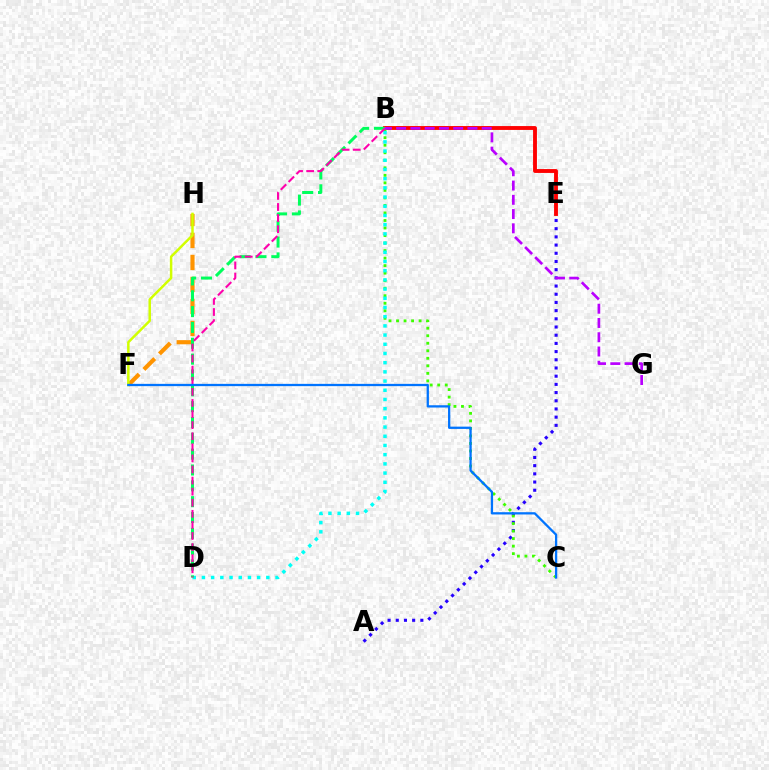{('B', 'E'): [{'color': '#ff0000', 'line_style': 'solid', 'thickness': 2.79}], ('A', 'E'): [{'color': '#2500ff', 'line_style': 'dotted', 'thickness': 2.23}], ('B', 'C'): [{'color': '#3dff00', 'line_style': 'dotted', 'thickness': 2.04}], ('F', 'H'): [{'color': '#ff9400', 'line_style': 'dashed', 'thickness': 2.99}, {'color': '#d1ff00', 'line_style': 'solid', 'thickness': 1.79}], ('B', 'D'): [{'color': '#00fff6', 'line_style': 'dotted', 'thickness': 2.5}, {'color': '#00ff5c', 'line_style': 'dashed', 'thickness': 2.15}, {'color': '#ff00ac', 'line_style': 'dashed', 'thickness': 1.51}], ('B', 'G'): [{'color': '#b900ff', 'line_style': 'dashed', 'thickness': 1.94}], ('C', 'F'): [{'color': '#0074ff', 'line_style': 'solid', 'thickness': 1.64}]}